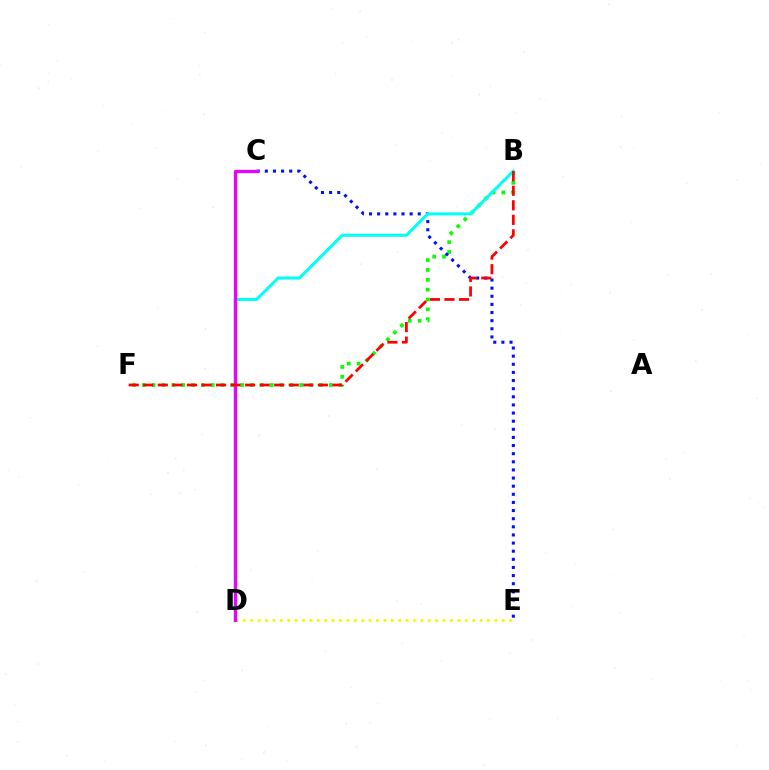{('B', 'F'): [{'color': '#08ff00', 'line_style': 'dotted', 'thickness': 2.67}, {'color': '#ff0000', 'line_style': 'dashed', 'thickness': 1.98}], ('D', 'E'): [{'color': '#fcf500', 'line_style': 'dotted', 'thickness': 2.01}], ('C', 'E'): [{'color': '#0010ff', 'line_style': 'dotted', 'thickness': 2.21}], ('B', 'D'): [{'color': '#00fff6', 'line_style': 'solid', 'thickness': 2.18}], ('C', 'D'): [{'color': '#ee00ff', 'line_style': 'solid', 'thickness': 2.35}]}